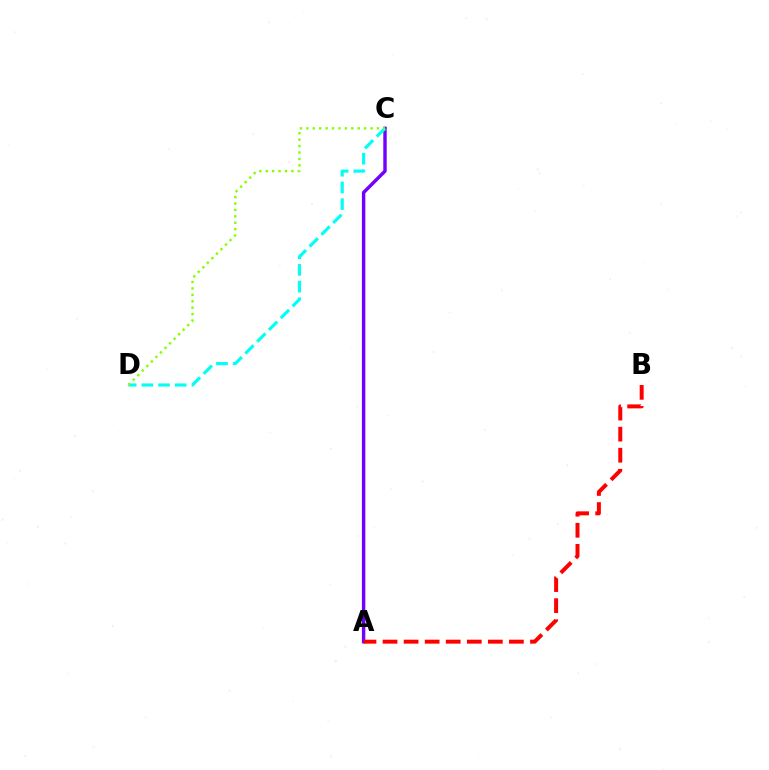{('A', 'C'): [{'color': '#7200ff', 'line_style': 'solid', 'thickness': 2.47}], ('A', 'B'): [{'color': '#ff0000', 'line_style': 'dashed', 'thickness': 2.86}], ('C', 'D'): [{'color': '#00fff6', 'line_style': 'dashed', 'thickness': 2.27}, {'color': '#84ff00', 'line_style': 'dotted', 'thickness': 1.74}]}